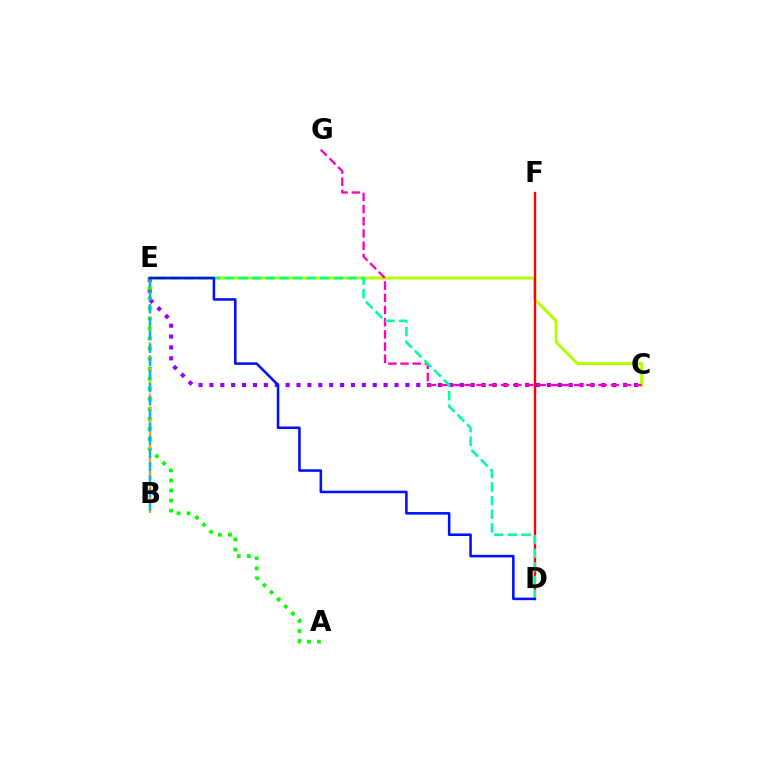{('C', 'E'): [{'color': '#9b00ff', 'line_style': 'dotted', 'thickness': 2.96}, {'color': '#b3ff00', 'line_style': 'solid', 'thickness': 2.14}], ('C', 'G'): [{'color': '#ff00bd', 'line_style': 'dashed', 'thickness': 1.66}], ('D', 'F'): [{'color': '#ff0000', 'line_style': 'solid', 'thickness': 1.68}], ('D', 'E'): [{'color': '#00ff9d', 'line_style': 'dashed', 'thickness': 1.85}, {'color': '#0010ff', 'line_style': 'solid', 'thickness': 1.84}], ('A', 'E'): [{'color': '#08ff00', 'line_style': 'dotted', 'thickness': 2.73}], ('B', 'E'): [{'color': '#ffa500', 'line_style': 'dashed', 'thickness': 1.74}, {'color': '#00b5ff', 'line_style': 'dashed', 'thickness': 1.79}]}